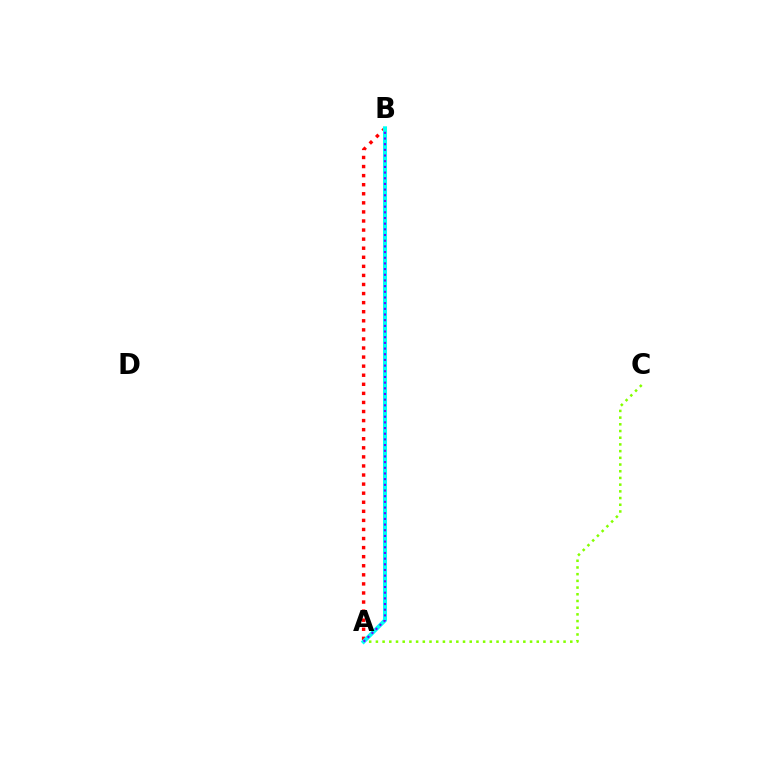{('A', 'B'): [{'color': '#ff0000', 'line_style': 'dotted', 'thickness': 2.47}, {'color': '#00fff6', 'line_style': 'solid', 'thickness': 2.9}, {'color': '#7200ff', 'line_style': 'dotted', 'thickness': 1.54}], ('A', 'C'): [{'color': '#84ff00', 'line_style': 'dotted', 'thickness': 1.82}]}